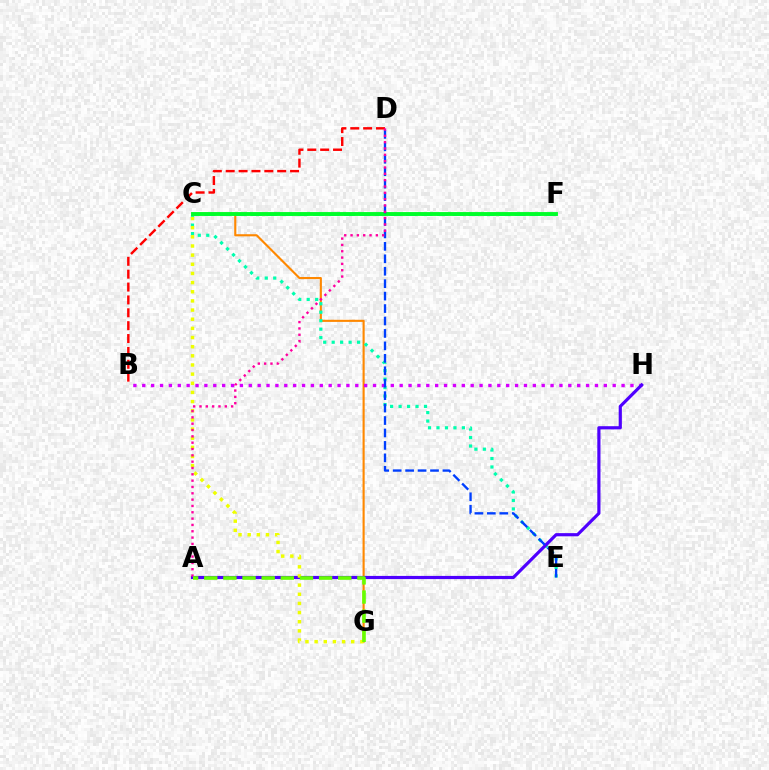{('C', 'G'): [{'color': '#ff8800', 'line_style': 'solid', 'thickness': 1.53}, {'color': '#eeff00', 'line_style': 'dotted', 'thickness': 2.49}], ('C', 'E'): [{'color': '#00ffaf', 'line_style': 'dotted', 'thickness': 2.3}], ('C', 'F'): [{'color': '#00c7ff', 'line_style': 'dashed', 'thickness': 2.11}, {'color': '#00ff27', 'line_style': 'solid', 'thickness': 2.78}], ('B', 'H'): [{'color': '#d600ff', 'line_style': 'dotted', 'thickness': 2.41}], ('B', 'D'): [{'color': '#ff0000', 'line_style': 'dashed', 'thickness': 1.75}], ('A', 'H'): [{'color': '#4f00ff', 'line_style': 'solid', 'thickness': 2.29}], ('D', 'E'): [{'color': '#003fff', 'line_style': 'dashed', 'thickness': 1.69}], ('A', 'D'): [{'color': '#ff00a0', 'line_style': 'dotted', 'thickness': 1.72}], ('A', 'G'): [{'color': '#66ff00', 'line_style': 'dashed', 'thickness': 2.6}]}